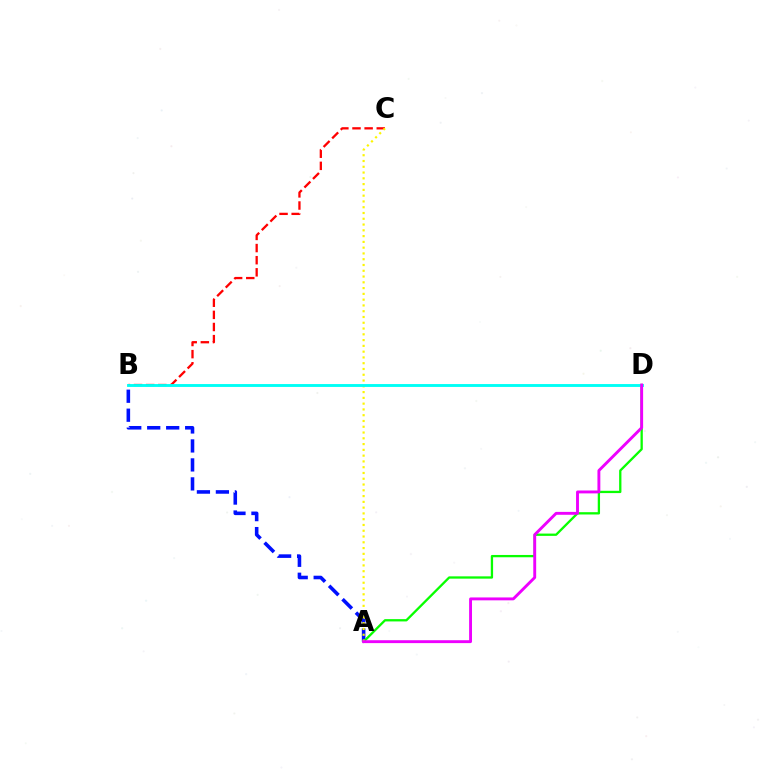{('B', 'C'): [{'color': '#ff0000', 'line_style': 'dashed', 'thickness': 1.65}], ('A', 'B'): [{'color': '#0010ff', 'line_style': 'dashed', 'thickness': 2.58}], ('A', 'D'): [{'color': '#08ff00', 'line_style': 'solid', 'thickness': 1.66}, {'color': '#ee00ff', 'line_style': 'solid', 'thickness': 2.08}], ('A', 'C'): [{'color': '#fcf500', 'line_style': 'dotted', 'thickness': 1.57}], ('B', 'D'): [{'color': '#00fff6', 'line_style': 'solid', 'thickness': 2.08}]}